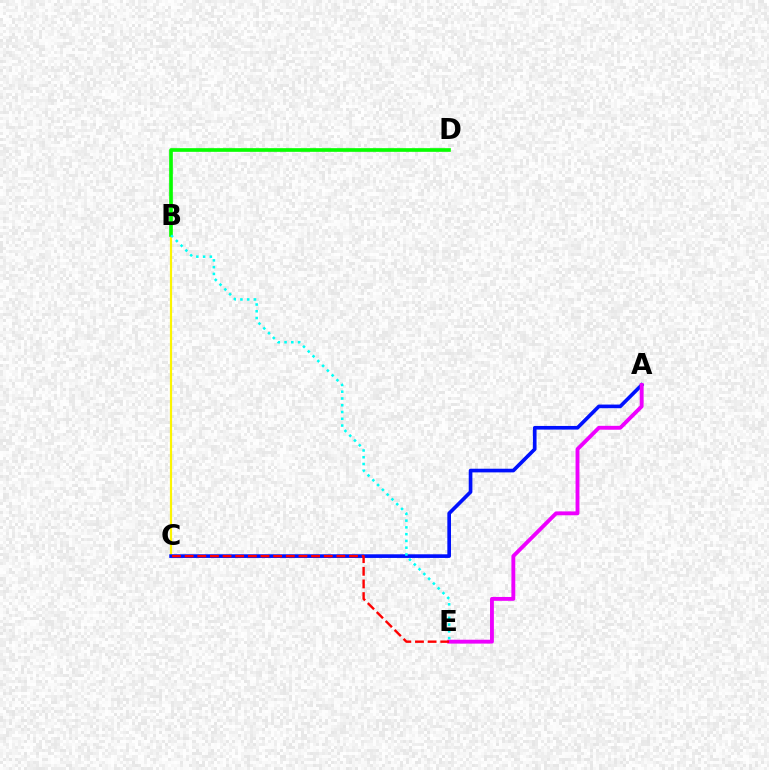{('B', 'C'): [{'color': '#fcf500', 'line_style': 'solid', 'thickness': 1.57}], ('A', 'C'): [{'color': '#0010ff', 'line_style': 'solid', 'thickness': 2.63}], ('A', 'E'): [{'color': '#ee00ff', 'line_style': 'solid', 'thickness': 2.79}], ('C', 'E'): [{'color': '#ff0000', 'line_style': 'dashed', 'thickness': 1.72}], ('B', 'D'): [{'color': '#08ff00', 'line_style': 'solid', 'thickness': 2.64}], ('B', 'E'): [{'color': '#00fff6', 'line_style': 'dotted', 'thickness': 1.84}]}